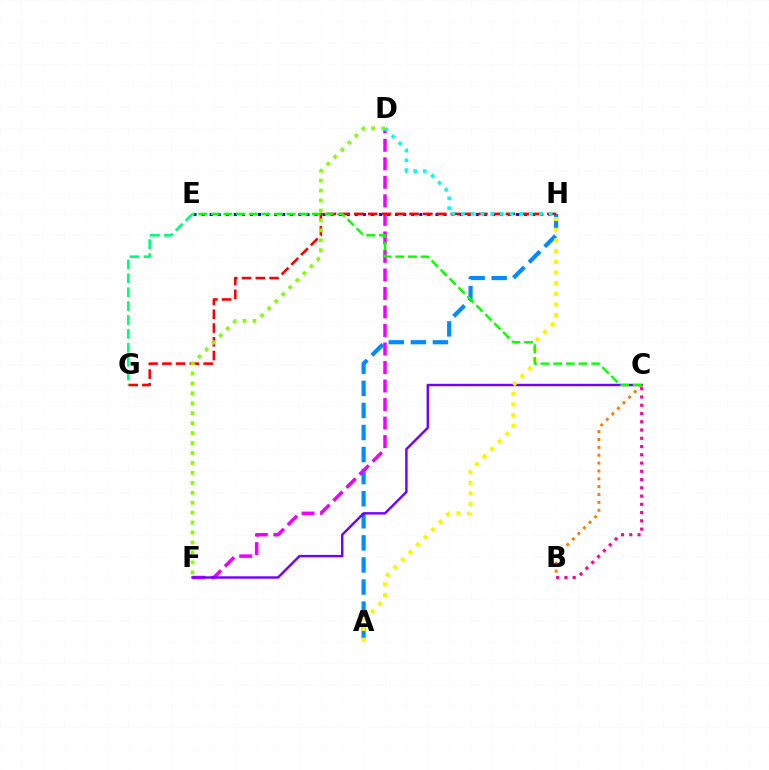{('A', 'H'): [{'color': '#008cff', 'line_style': 'dashed', 'thickness': 3.0}, {'color': '#fcf500', 'line_style': 'dotted', 'thickness': 2.9}], ('D', 'F'): [{'color': '#ee00ff', 'line_style': 'dashed', 'thickness': 2.52}, {'color': '#84ff00', 'line_style': 'dotted', 'thickness': 2.7}], ('C', 'F'): [{'color': '#7200ff', 'line_style': 'solid', 'thickness': 1.74}], ('E', 'H'): [{'color': '#0010ff', 'line_style': 'dotted', 'thickness': 2.19}], ('B', 'C'): [{'color': '#ff7c00', 'line_style': 'dotted', 'thickness': 2.14}, {'color': '#ff0094', 'line_style': 'dotted', 'thickness': 2.24}], ('G', 'H'): [{'color': '#ff0000', 'line_style': 'dashed', 'thickness': 1.87}], ('C', 'E'): [{'color': '#08ff00', 'line_style': 'dashed', 'thickness': 1.72}], ('E', 'G'): [{'color': '#00ff74', 'line_style': 'dashed', 'thickness': 1.89}], ('D', 'H'): [{'color': '#00fff6', 'line_style': 'dotted', 'thickness': 2.65}]}